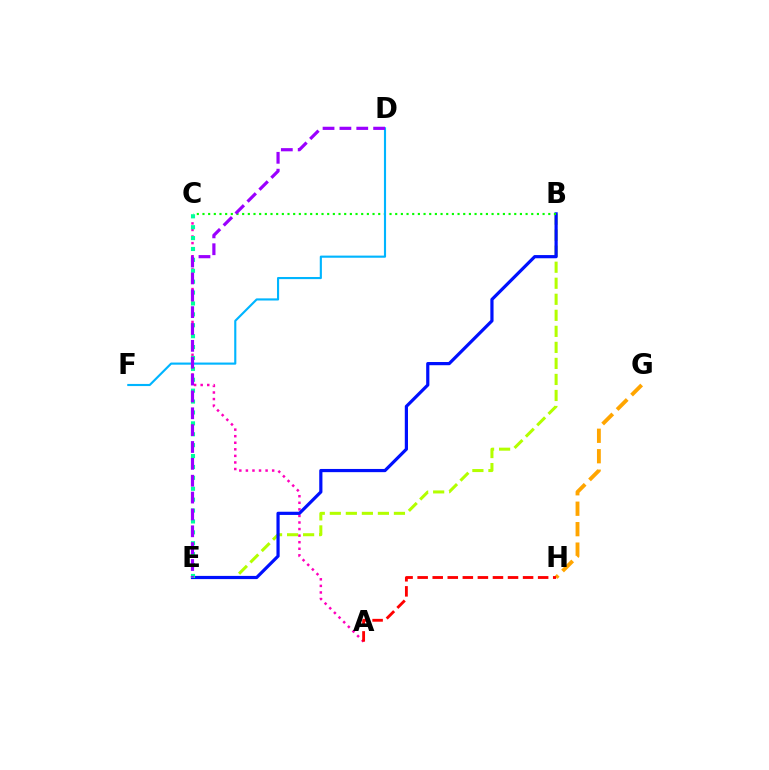{('B', 'E'): [{'color': '#b3ff00', 'line_style': 'dashed', 'thickness': 2.18}, {'color': '#0010ff', 'line_style': 'solid', 'thickness': 2.3}], ('A', 'C'): [{'color': '#ff00bd', 'line_style': 'dotted', 'thickness': 1.78}], ('B', 'C'): [{'color': '#08ff00', 'line_style': 'dotted', 'thickness': 1.54}], ('G', 'H'): [{'color': '#ffa500', 'line_style': 'dashed', 'thickness': 2.78}], ('C', 'E'): [{'color': '#00ff9d', 'line_style': 'dotted', 'thickness': 2.96}], ('A', 'H'): [{'color': '#ff0000', 'line_style': 'dashed', 'thickness': 2.05}], ('D', 'F'): [{'color': '#00b5ff', 'line_style': 'solid', 'thickness': 1.54}], ('D', 'E'): [{'color': '#9b00ff', 'line_style': 'dashed', 'thickness': 2.29}]}